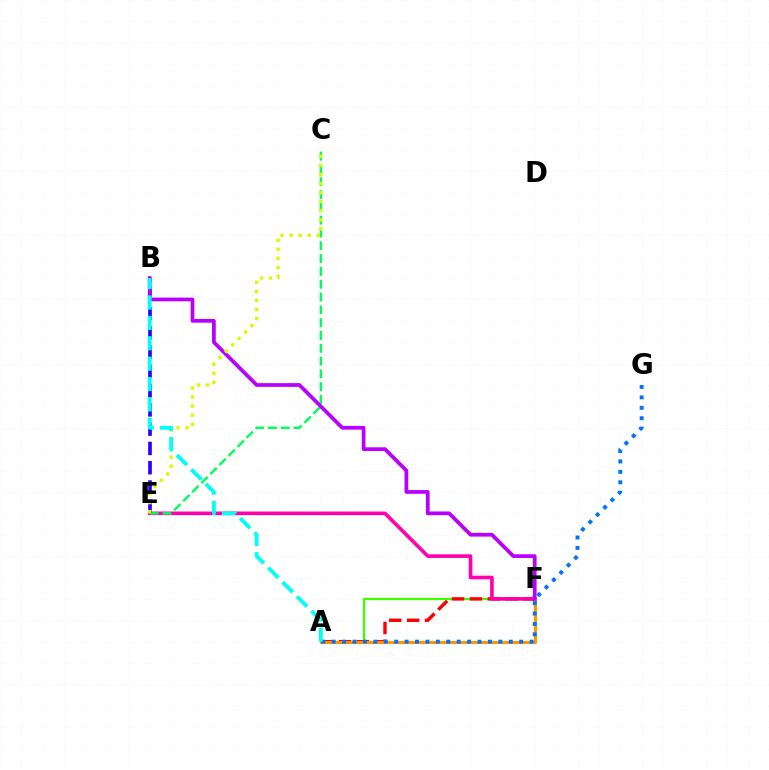{('A', 'F'): [{'color': '#3dff00', 'line_style': 'solid', 'thickness': 1.62}, {'color': '#ff0000', 'line_style': 'dashed', 'thickness': 2.43}, {'color': '#ff9400', 'line_style': 'solid', 'thickness': 2.24}], ('E', 'F'): [{'color': '#ff00ac', 'line_style': 'solid', 'thickness': 2.61}], ('C', 'E'): [{'color': '#00ff5c', 'line_style': 'dashed', 'thickness': 1.74}, {'color': '#d1ff00', 'line_style': 'dotted', 'thickness': 2.46}], ('B', 'E'): [{'color': '#2500ff', 'line_style': 'dashed', 'thickness': 2.62}], ('B', 'F'): [{'color': '#b900ff', 'line_style': 'solid', 'thickness': 2.69}], ('A', 'G'): [{'color': '#0074ff', 'line_style': 'dotted', 'thickness': 2.83}], ('A', 'B'): [{'color': '#00fff6', 'line_style': 'dashed', 'thickness': 2.77}]}